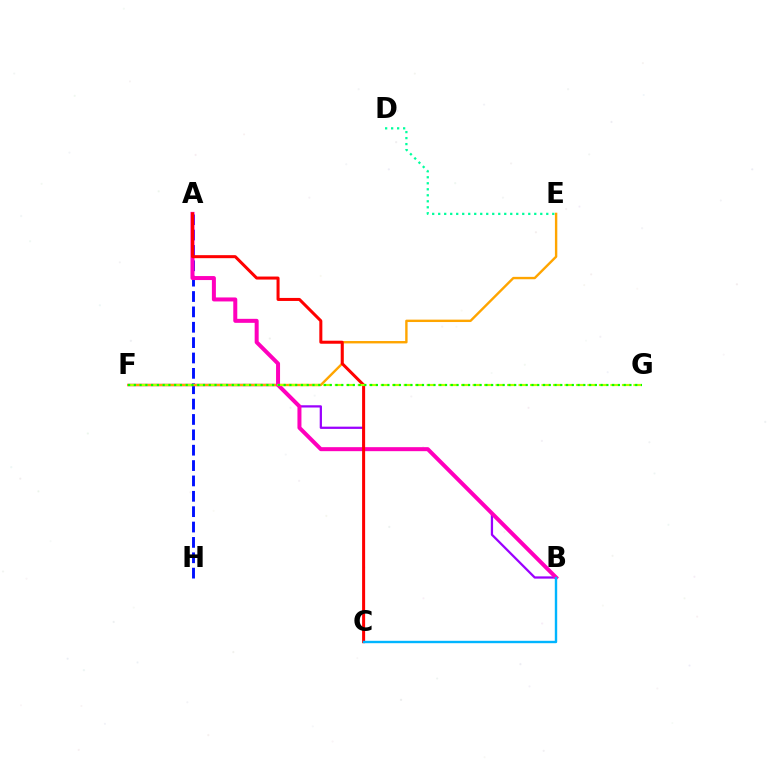{('A', 'H'): [{'color': '#0010ff', 'line_style': 'dashed', 'thickness': 2.09}], ('B', 'F'): [{'color': '#9b00ff', 'line_style': 'solid', 'thickness': 1.62}], ('D', 'E'): [{'color': '#00ff9d', 'line_style': 'dotted', 'thickness': 1.63}], ('E', 'F'): [{'color': '#ffa500', 'line_style': 'solid', 'thickness': 1.72}], ('A', 'B'): [{'color': '#ff00bd', 'line_style': 'solid', 'thickness': 2.88}], ('A', 'C'): [{'color': '#ff0000', 'line_style': 'solid', 'thickness': 2.18}], ('F', 'G'): [{'color': '#b3ff00', 'line_style': 'dashed', 'thickness': 1.56}, {'color': '#08ff00', 'line_style': 'dotted', 'thickness': 1.57}], ('B', 'C'): [{'color': '#00b5ff', 'line_style': 'solid', 'thickness': 1.73}]}